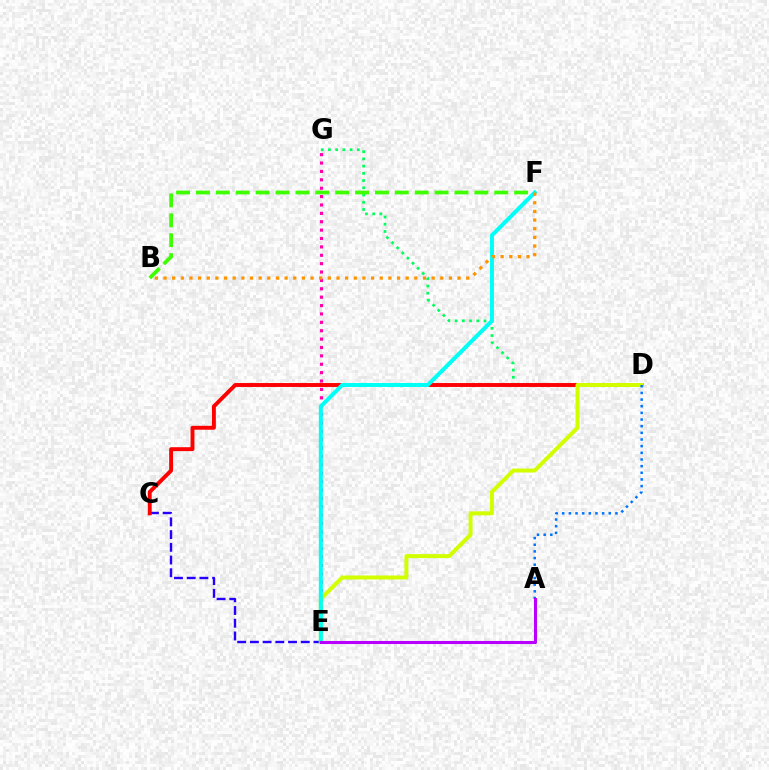{('C', 'E'): [{'color': '#2500ff', 'line_style': 'dashed', 'thickness': 1.73}], ('D', 'G'): [{'color': '#00ff5c', 'line_style': 'dotted', 'thickness': 1.96}], ('E', 'G'): [{'color': '#ff00ac', 'line_style': 'dotted', 'thickness': 2.28}], ('C', 'D'): [{'color': '#ff0000', 'line_style': 'solid', 'thickness': 2.82}], ('B', 'F'): [{'color': '#3dff00', 'line_style': 'dashed', 'thickness': 2.7}, {'color': '#ff9400', 'line_style': 'dotted', 'thickness': 2.35}], ('D', 'E'): [{'color': '#d1ff00', 'line_style': 'solid', 'thickness': 2.86}], ('A', 'D'): [{'color': '#0074ff', 'line_style': 'dotted', 'thickness': 1.81}], ('E', 'F'): [{'color': '#00fff6', 'line_style': 'solid', 'thickness': 2.88}], ('A', 'E'): [{'color': '#b900ff', 'line_style': 'solid', 'thickness': 2.21}]}